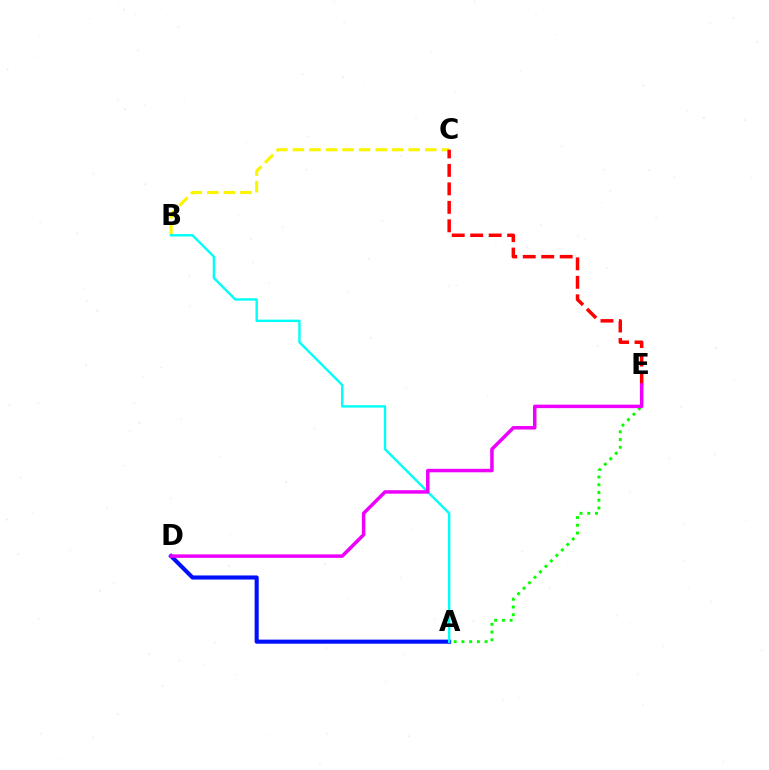{('A', 'E'): [{'color': '#08ff00', 'line_style': 'dotted', 'thickness': 2.1}], ('B', 'C'): [{'color': '#fcf500', 'line_style': 'dashed', 'thickness': 2.25}], ('A', 'D'): [{'color': '#0010ff', 'line_style': 'solid', 'thickness': 2.95}], ('C', 'E'): [{'color': '#ff0000', 'line_style': 'dashed', 'thickness': 2.51}], ('A', 'B'): [{'color': '#00fff6', 'line_style': 'solid', 'thickness': 1.73}], ('D', 'E'): [{'color': '#ee00ff', 'line_style': 'solid', 'thickness': 2.52}]}